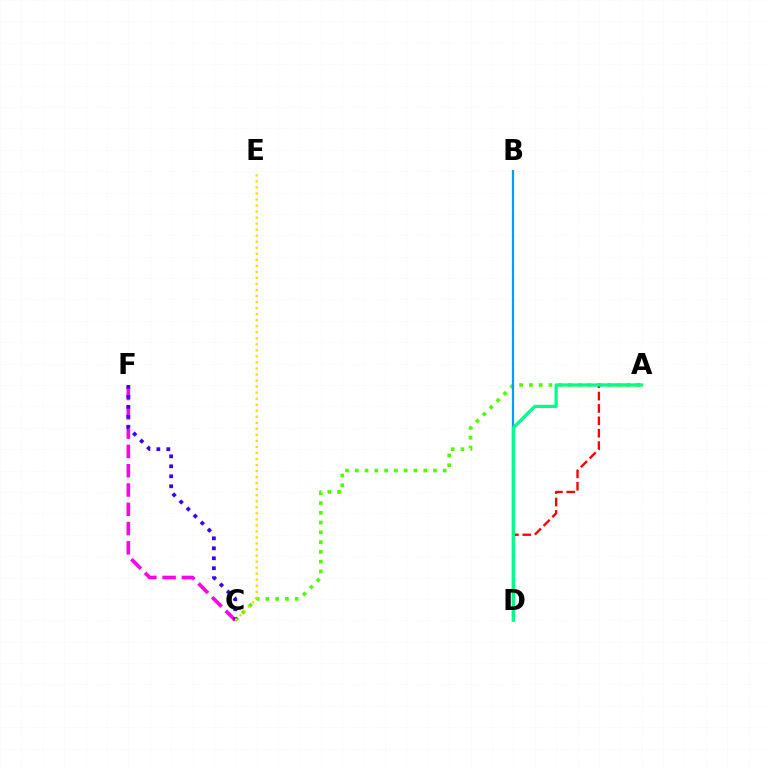{('A', 'C'): [{'color': '#4fff00', 'line_style': 'dotted', 'thickness': 2.66}], ('C', 'F'): [{'color': '#ff00ed', 'line_style': 'dashed', 'thickness': 2.62}, {'color': '#3700ff', 'line_style': 'dotted', 'thickness': 2.71}], ('B', 'D'): [{'color': '#009eff', 'line_style': 'solid', 'thickness': 1.61}], ('A', 'D'): [{'color': '#ff0000', 'line_style': 'dashed', 'thickness': 1.68}, {'color': '#00ff86', 'line_style': 'solid', 'thickness': 2.31}], ('C', 'E'): [{'color': '#ffd500', 'line_style': 'dotted', 'thickness': 1.64}]}